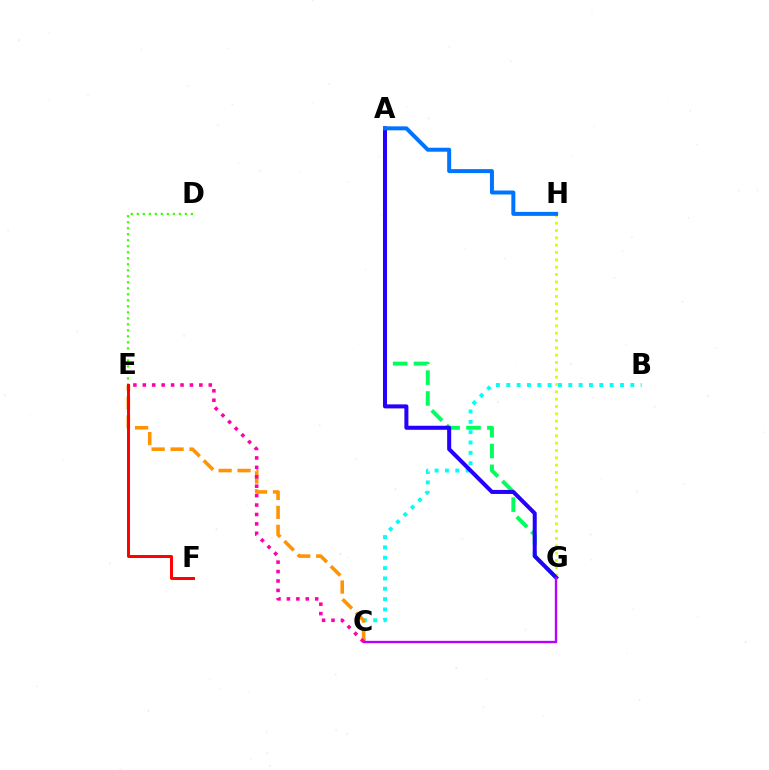{('B', 'C'): [{'color': '#00fff6', 'line_style': 'dotted', 'thickness': 2.81}], ('D', 'E'): [{'color': '#3dff00', 'line_style': 'dotted', 'thickness': 1.63}], ('C', 'E'): [{'color': '#ff9400', 'line_style': 'dashed', 'thickness': 2.58}, {'color': '#ff00ac', 'line_style': 'dotted', 'thickness': 2.56}], ('A', 'G'): [{'color': '#00ff5c', 'line_style': 'dashed', 'thickness': 2.83}, {'color': '#2500ff', 'line_style': 'solid', 'thickness': 2.9}], ('G', 'H'): [{'color': '#d1ff00', 'line_style': 'dotted', 'thickness': 1.99}], ('E', 'F'): [{'color': '#ff0000', 'line_style': 'solid', 'thickness': 2.13}], ('C', 'G'): [{'color': '#b900ff', 'line_style': 'solid', 'thickness': 1.68}], ('A', 'H'): [{'color': '#0074ff', 'line_style': 'solid', 'thickness': 2.87}]}